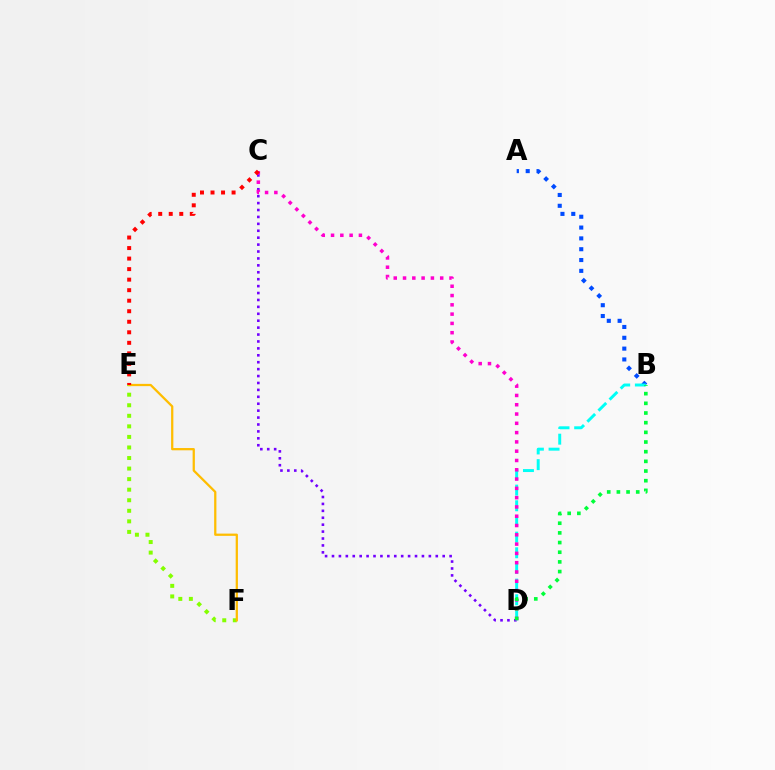{('E', 'F'): [{'color': '#84ff00', 'line_style': 'dotted', 'thickness': 2.87}, {'color': '#ffbd00', 'line_style': 'solid', 'thickness': 1.63}], ('C', 'D'): [{'color': '#7200ff', 'line_style': 'dotted', 'thickness': 1.88}, {'color': '#ff00cf', 'line_style': 'dotted', 'thickness': 2.52}], ('A', 'B'): [{'color': '#004bff', 'line_style': 'dotted', 'thickness': 2.94}], ('B', 'D'): [{'color': '#00fff6', 'line_style': 'dashed', 'thickness': 2.13}, {'color': '#00ff39', 'line_style': 'dotted', 'thickness': 2.63}], ('C', 'E'): [{'color': '#ff0000', 'line_style': 'dotted', 'thickness': 2.86}]}